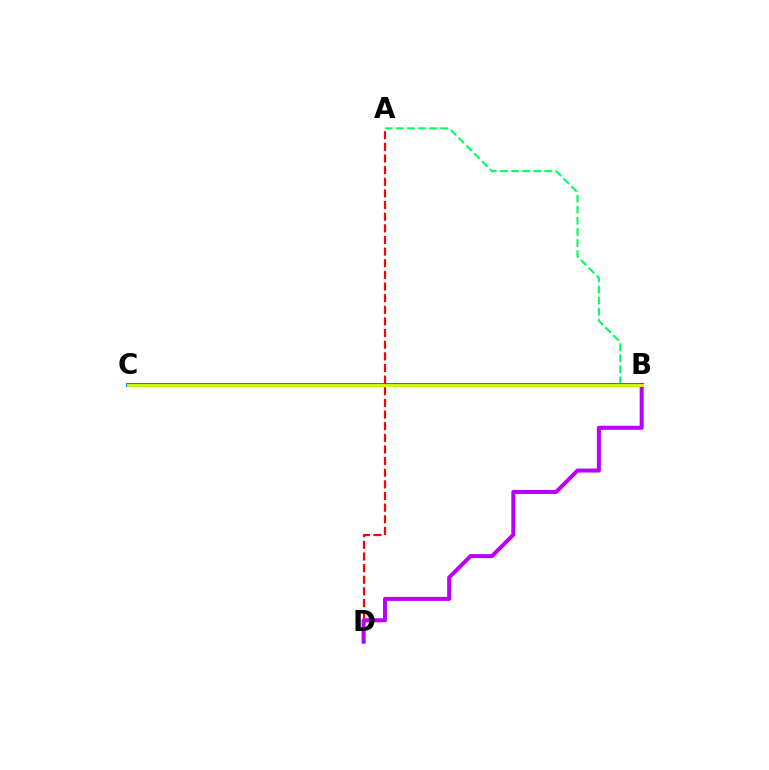{('A', 'B'): [{'color': '#00ff5c', 'line_style': 'dashed', 'thickness': 1.5}], ('B', 'C'): [{'color': '#0074ff', 'line_style': 'solid', 'thickness': 2.8}, {'color': '#d1ff00', 'line_style': 'solid', 'thickness': 2.06}], ('A', 'D'): [{'color': '#ff0000', 'line_style': 'dashed', 'thickness': 1.58}], ('B', 'D'): [{'color': '#b900ff', 'line_style': 'solid', 'thickness': 2.89}]}